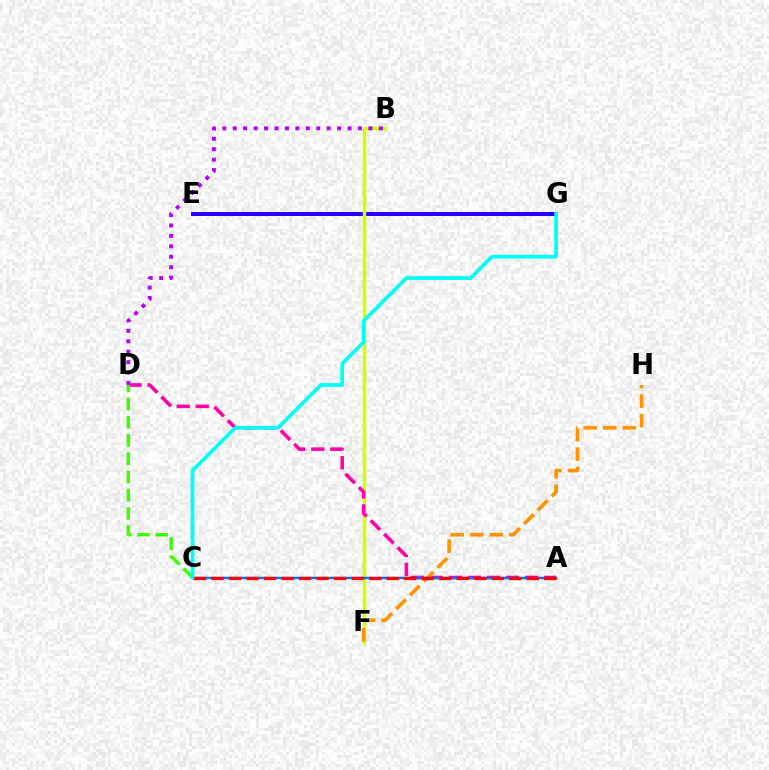{('E', 'G'): [{'color': '#2500ff', 'line_style': 'solid', 'thickness': 2.88}], ('B', 'F'): [{'color': '#d1ff00', 'line_style': 'solid', 'thickness': 2.47}], ('A', 'C'): [{'color': '#00ff5c', 'line_style': 'solid', 'thickness': 1.55}, {'color': '#0074ff', 'line_style': 'solid', 'thickness': 1.7}, {'color': '#ff0000', 'line_style': 'dashed', 'thickness': 2.38}], ('A', 'D'): [{'color': '#ff00ac', 'line_style': 'dashed', 'thickness': 2.59}], ('F', 'H'): [{'color': '#ff9400', 'line_style': 'dashed', 'thickness': 2.65}], ('C', 'D'): [{'color': '#3dff00', 'line_style': 'dashed', 'thickness': 2.48}], ('C', 'G'): [{'color': '#00fff6', 'line_style': 'solid', 'thickness': 2.68}], ('B', 'D'): [{'color': '#b900ff', 'line_style': 'dotted', 'thickness': 2.84}]}